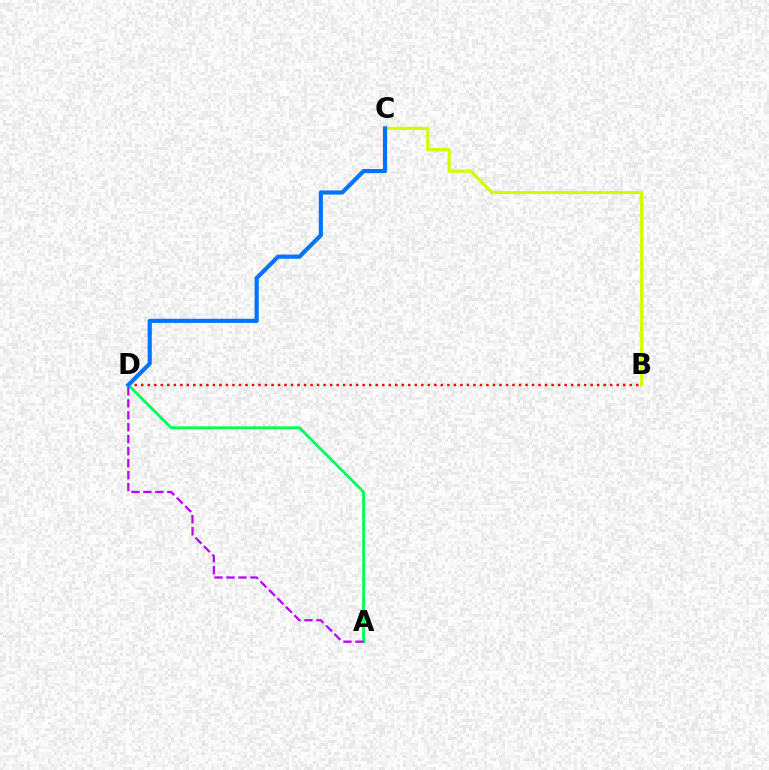{('B', 'D'): [{'color': '#ff0000', 'line_style': 'dotted', 'thickness': 1.77}], ('A', 'D'): [{'color': '#00ff5c', 'line_style': 'solid', 'thickness': 2.07}, {'color': '#b900ff', 'line_style': 'dashed', 'thickness': 1.63}], ('B', 'C'): [{'color': '#d1ff00', 'line_style': 'solid', 'thickness': 2.31}], ('C', 'D'): [{'color': '#0074ff', 'line_style': 'solid', 'thickness': 2.99}]}